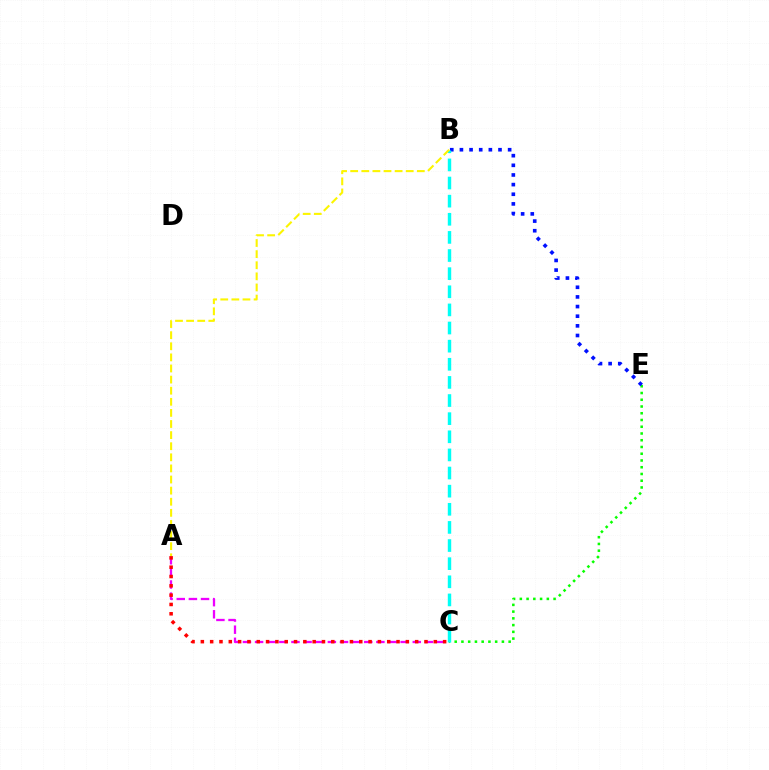{('A', 'C'): [{'color': '#ee00ff', 'line_style': 'dashed', 'thickness': 1.65}, {'color': '#ff0000', 'line_style': 'dotted', 'thickness': 2.53}], ('C', 'E'): [{'color': '#08ff00', 'line_style': 'dotted', 'thickness': 1.83}], ('B', 'E'): [{'color': '#0010ff', 'line_style': 'dotted', 'thickness': 2.62}], ('B', 'C'): [{'color': '#00fff6', 'line_style': 'dashed', 'thickness': 2.46}], ('A', 'B'): [{'color': '#fcf500', 'line_style': 'dashed', 'thickness': 1.51}]}